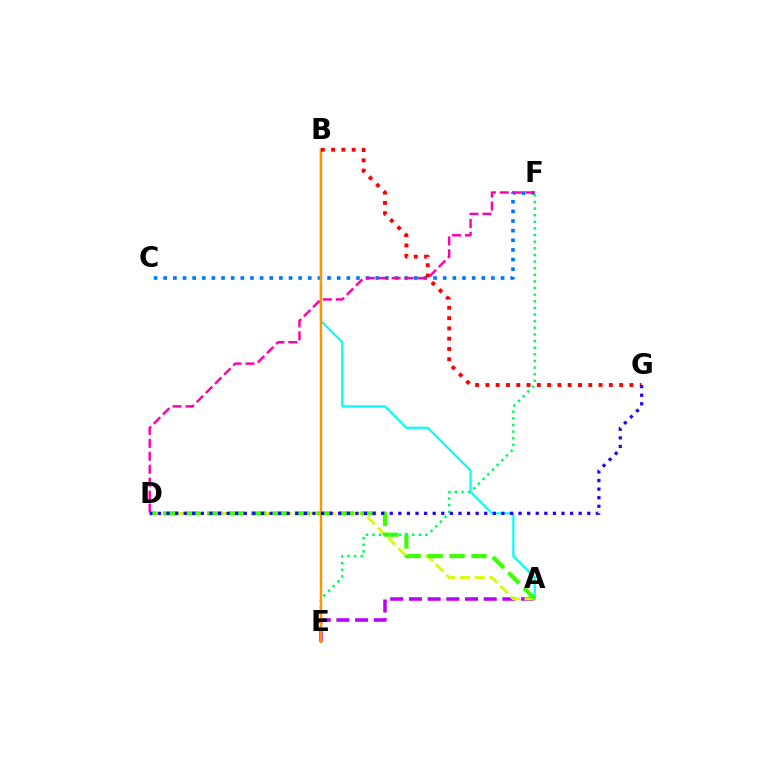{('A', 'E'): [{'color': '#b900ff', 'line_style': 'dashed', 'thickness': 2.54}], ('C', 'F'): [{'color': '#0074ff', 'line_style': 'dotted', 'thickness': 2.62}], ('A', 'B'): [{'color': '#00fff6', 'line_style': 'solid', 'thickness': 1.58}], ('A', 'D'): [{'color': '#d1ff00', 'line_style': 'dashed', 'thickness': 2.0}, {'color': '#3dff00', 'line_style': 'dashed', 'thickness': 2.98}], ('E', 'F'): [{'color': '#00ff5c', 'line_style': 'dotted', 'thickness': 1.8}], ('D', 'F'): [{'color': '#ff00ac', 'line_style': 'dashed', 'thickness': 1.76}], ('B', 'E'): [{'color': '#ff9400', 'line_style': 'solid', 'thickness': 1.73}], ('B', 'G'): [{'color': '#ff0000', 'line_style': 'dotted', 'thickness': 2.8}], ('D', 'G'): [{'color': '#2500ff', 'line_style': 'dotted', 'thickness': 2.33}]}